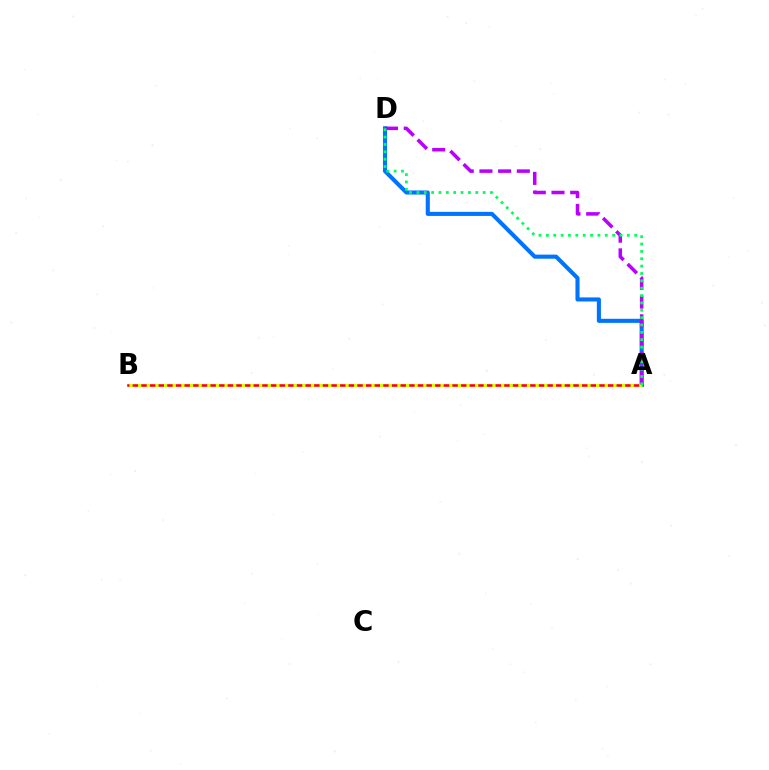{('A', 'B'): [{'color': '#ff0000', 'line_style': 'solid', 'thickness': 1.87}, {'color': '#d1ff00', 'line_style': 'dotted', 'thickness': 2.35}], ('A', 'D'): [{'color': '#0074ff', 'line_style': 'solid', 'thickness': 2.94}, {'color': '#b900ff', 'line_style': 'dashed', 'thickness': 2.54}, {'color': '#00ff5c', 'line_style': 'dotted', 'thickness': 2.0}]}